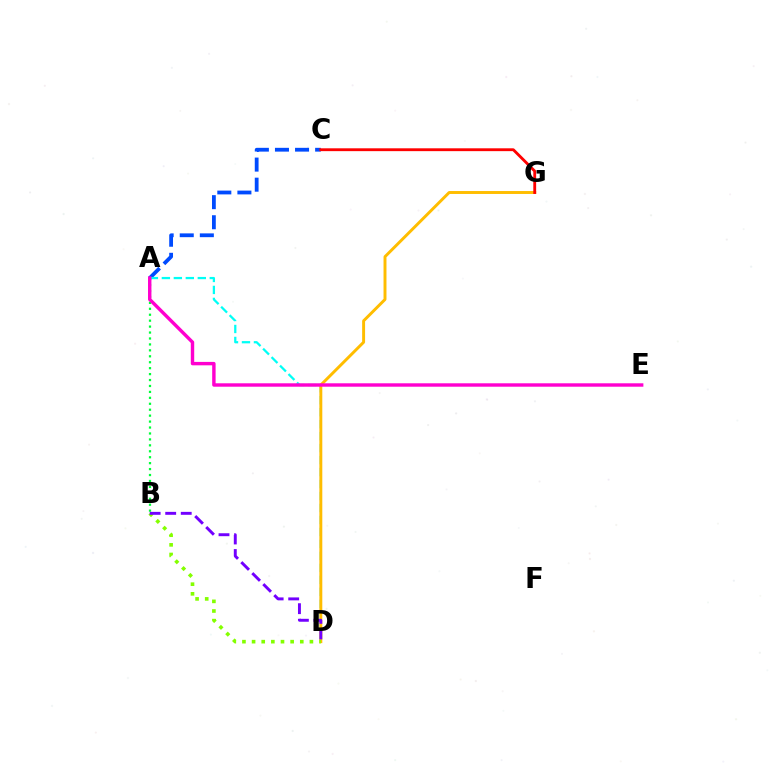{('A', 'C'): [{'color': '#004bff', 'line_style': 'dashed', 'thickness': 2.73}], ('A', 'D'): [{'color': '#00fff6', 'line_style': 'dashed', 'thickness': 1.63}], ('D', 'G'): [{'color': '#ffbd00', 'line_style': 'solid', 'thickness': 2.11}], ('A', 'B'): [{'color': '#00ff39', 'line_style': 'dotted', 'thickness': 1.61}], ('A', 'E'): [{'color': '#ff00cf', 'line_style': 'solid', 'thickness': 2.46}], ('B', 'D'): [{'color': '#84ff00', 'line_style': 'dotted', 'thickness': 2.62}, {'color': '#7200ff', 'line_style': 'dashed', 'thickness': 2.11}], ('C', 'G'): [{'color': '#ff0000', 'line_style': 'solid', 'thickness': 2.05}]}